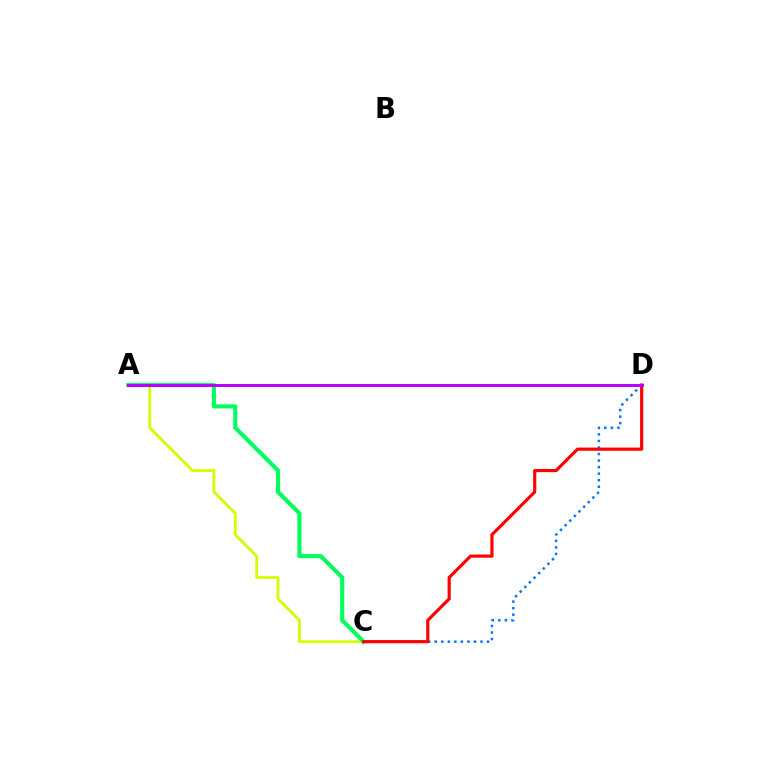{('A', 'C'): [{'color': '#d1ff00', 'line_style': 'solid', 'thickness': 2.0}, {'color': '#00ff5c', 'line_style': 'solid', 'thickness': 2.95}], ('C', 'D'): [{'color': '#0074ff', 'line_style': 'dotted', 'thickness': 1.78}, {'color': '#ff0000', 'line_style': 'solid', 'thickness': 2.28}], ('A', 'D'): [{'color': '#b900ff', 'line_style': 'solid', 'thickness': 2.12}]}